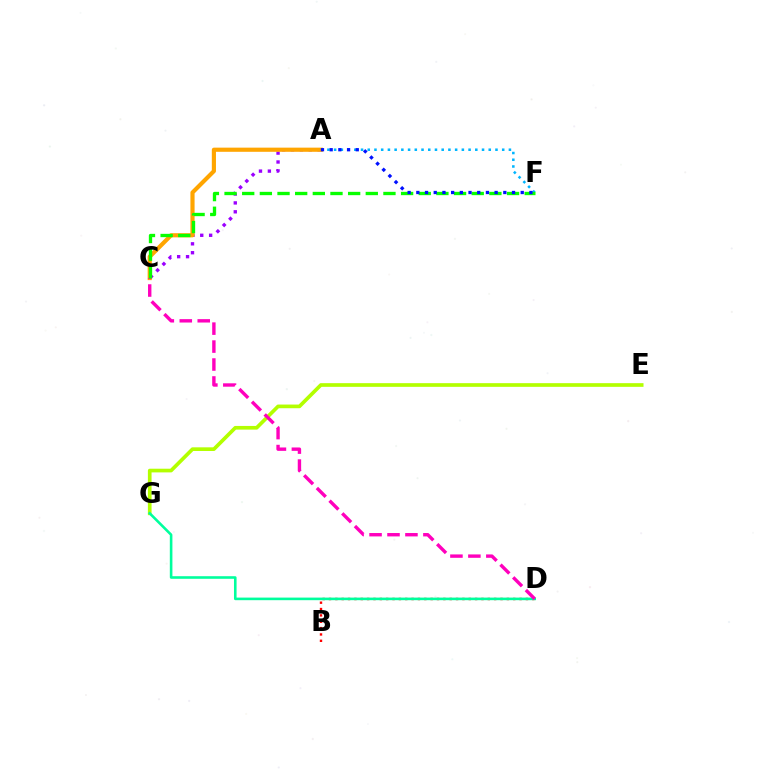{('A', 'F'): [{'color': '#00b5ff', 'line_style': 'dotted', 'thickness': 1.83}, {'color': '#0010ff', 'line_style': 'dotted', 'thickness': 2.36}], ('A', 'C'): [{'color': '#9b00ff', 'line_style': 'dotted', 'thickness': 2.42}, {'color': '#ffa500', 'line_style': 'solid', 'thickness': 2.99}], ('B', 'D'): [{'color': '#ff0000', 'line_style': 'dotted', 'thickness': 1.73}], ('E', 'G'): [{'color': '#b3ff00', 'line_style': 'solid', 'thickness': 2.65}], ('D', 'G'): [{'color': '#00ff9d', 'line_style': 'solid', 'thickness': 1.87}], ('C', 'D'): [{'color': '#ff00bd', 'line_style': 'dashed', 'thickness': 2.44}], ('C', 'F'): [{'color': '#08ff00', 'line_style': 'dashed', 'thickness': 2.4}]}